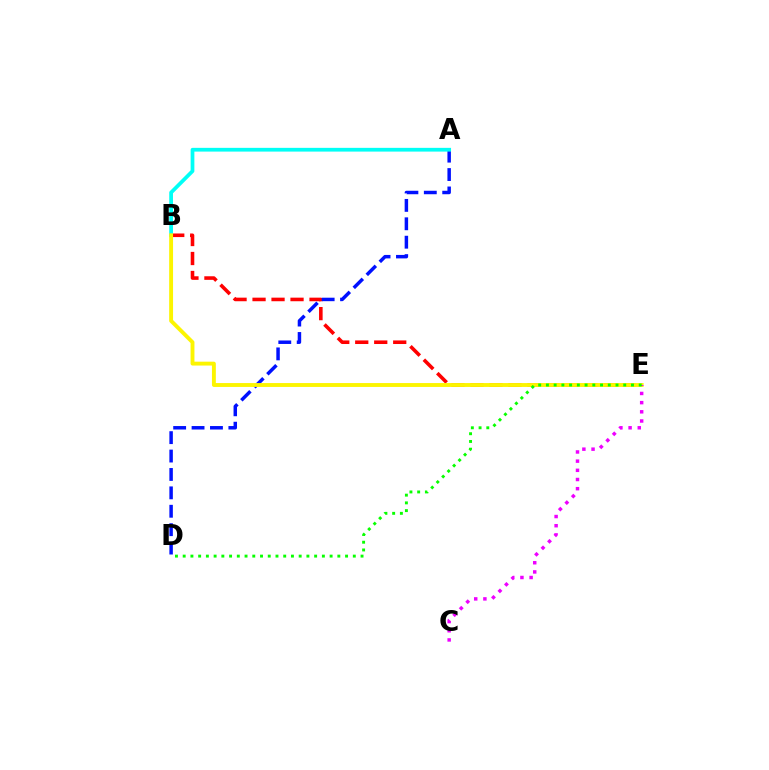{('B', 'E'): [{'color': '#ff0000', 'line_style': 'dashed', 'thickness': 2.58}, {'color': '#fcf500', 'line_style': 'solid', 'thickness': 2.79}], ('A', 'D'): [{'color': '#0010ff', 'line_style': 'dashed', 'thickness': 2.5}], ('A', 'B'): [{'color': '#00fff6', 'line_style': 'solid', 'thickness': 2.7}], ('C', 'E'): [{'color': '#ee00ff', 'line_style': 'dotted', 'thickness': 2.49}], ('D', 'E'): [{'color': '#08ff00', 'line_style': 'dotted', 'thickness': 2.1}]}